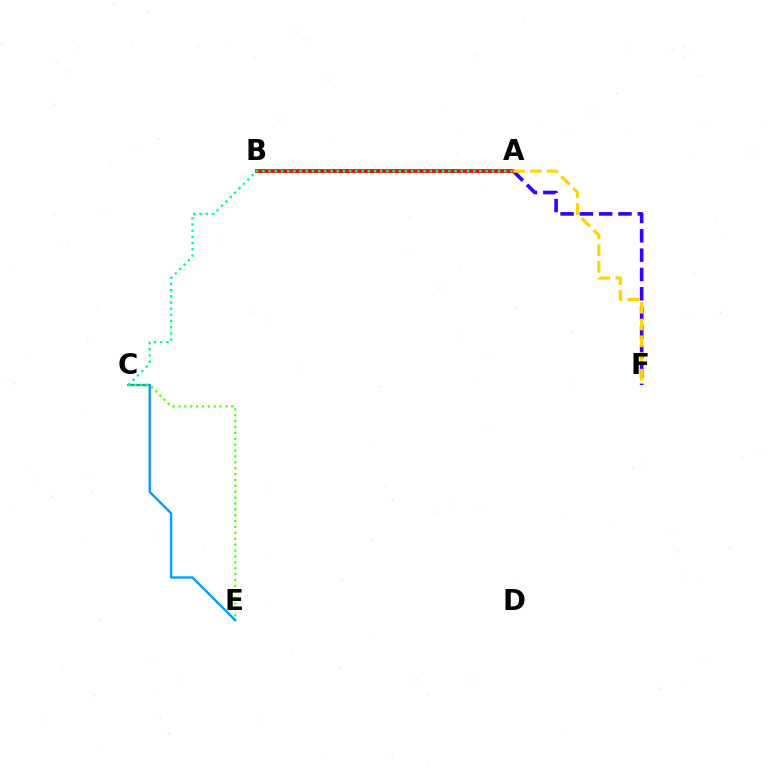{('A', 'F'): [{'color': '#3700ff', 'line_style': 'dashed', 'thickness': 2.62}, {'color': '#ffd500', 'line_style': 'dashed', 'thickness': 2.27}], ('A', 'B'): [{'color': '#ff00ed', 'line_style': 'solid', 'thickness': 1.57}, {'color': '#ff0000', 'line_style': 'solid', 'thickness': 2.66}], ('A', 'C'): [{'color': '#00ff86', 'line_style': 'dotted', 'thickness': 1.68}], ('C', 'E'): [{'color': '#009eff', 'line_style': 'solid', 'thickness': 1.68}, {'color': '#4fff00', 'line_style': 'dotted', 'thickness': 1.6}]}